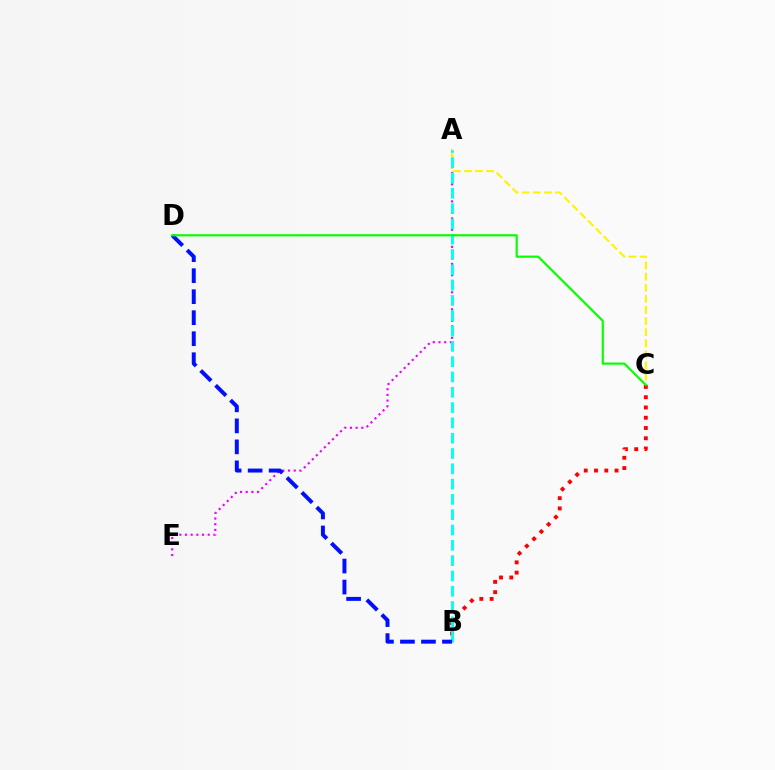{('A', 'E'): [{'color': '#ee00ff', 'line_style': 'dotted', 'thickness': 1.54}], ('B', 'C'): [{'color': '#ff0000', 'line_style': 'dotted', 'thickness': 2.79}], ('A', 'C'): [{'color': '#fcf500', 'line_style': 'dashed', 'thickness': 1.51}], ('A', 'B'): [{'color': '#00fff6', 'line_style': 'dashed', 'thickness': 2.08}], ('B', 'D'): [{'color': '#0010ff', 'line_style': 'dashed', 'thickness': 2.85}], ('C', 'D'): [{'color': '#08ff00', 'line_style': 'solid', 'thickness': 1.57}]}